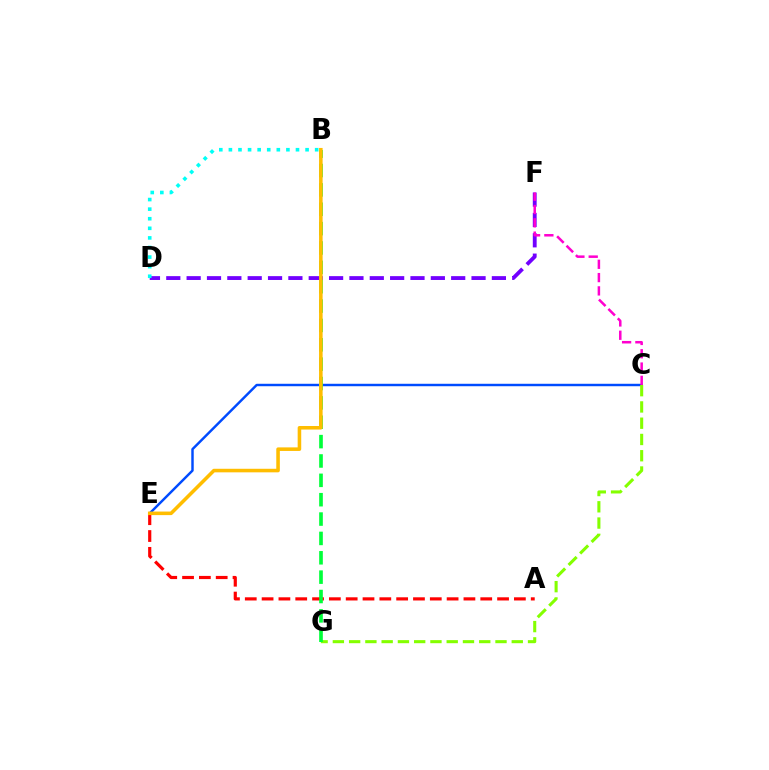{('D', 'F'): [{'color': '#7200ff', 'line_style': 'dashed', 'thickness': 2.76}], ('A', 'E'): [{'color': '#ff0000', 'line_style': 'dashed', 'thickness': 2.28}], ('C', 'E'): [{'color': '#004bff', 'line_style': 'solid', 'thickness': 1.76}], ('C', 'G'): [{'color': '#84ff00', 'line_style': 'dashed', 'thickness': 2.21}], ('C', 'F'): [{'color': '#ff00cf', 'line_style': 'dashed', 'thickness': 1.81}], ('B', 'D'): [{'color': '#00fff6', 'line_style': 'dotted', 'thickness': 2.6}], ('B', 'G'): [{'color': '#00ff39', 'line_style': 'dashed', 'thickness': 2.63}], ('B', 'E'): [{'color': '#ffbd00', 'line_style': 'solid', 'thickness': 2.56}]}